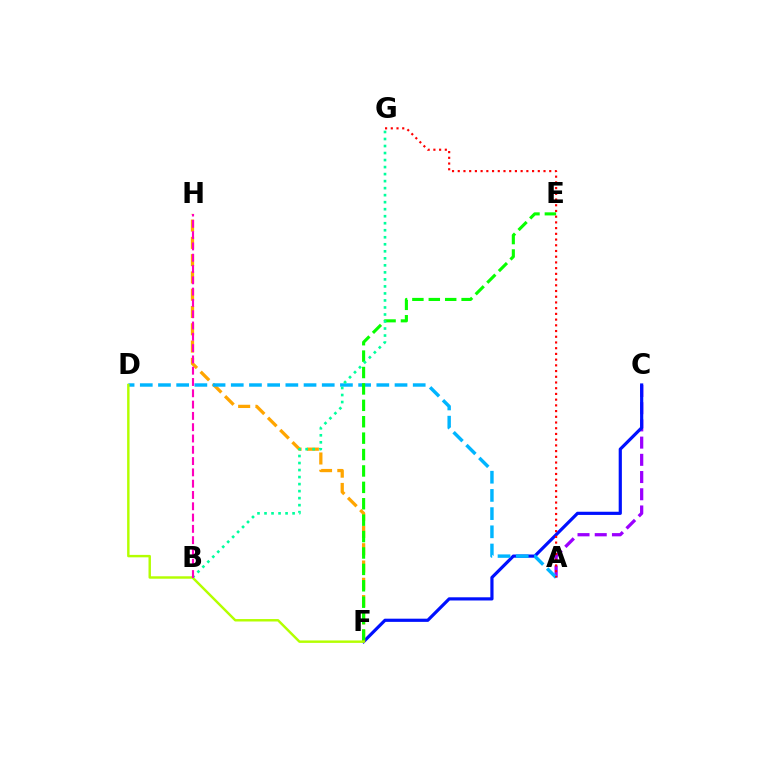{('A', 'C'): [{'color': '#9b00ff', 'line_style': 'dashed', 'thickness': 2.34}], ('C', 'F'): [{'color': '#0010ff', 'line_style': 'solid', 'thickness': 2.29}], ('F', 'H'): [{'color': '#ffa500', 'line_style': 'dashed', 'thickness': 2.35}], ('A', 'D'): [{'color': '#00b5ff', 'line_style': 'dashed', 'thickness': 2.47}], ('E', 'F'): [{'color': '#08ff00', 'line_style': 'dashed', 'thickness': 2.23}], ('D', 'F'): [{'color': '#b3ff00', 'line_style': 'solid', 'thickness': 1.75}], ('A', 'G'): [{'color': '#ff0000', 'line_style': 'dotted', 'thickness': 1.55}], ('B', 'G'): [{'color': '#00ff9d', 'line_style': 'dotted', 'thickness': 1.91}], ('B', 'H'): [{'color': '#ff00bd', 'line_style': 'dashed', 'thickness': 1.53}]}